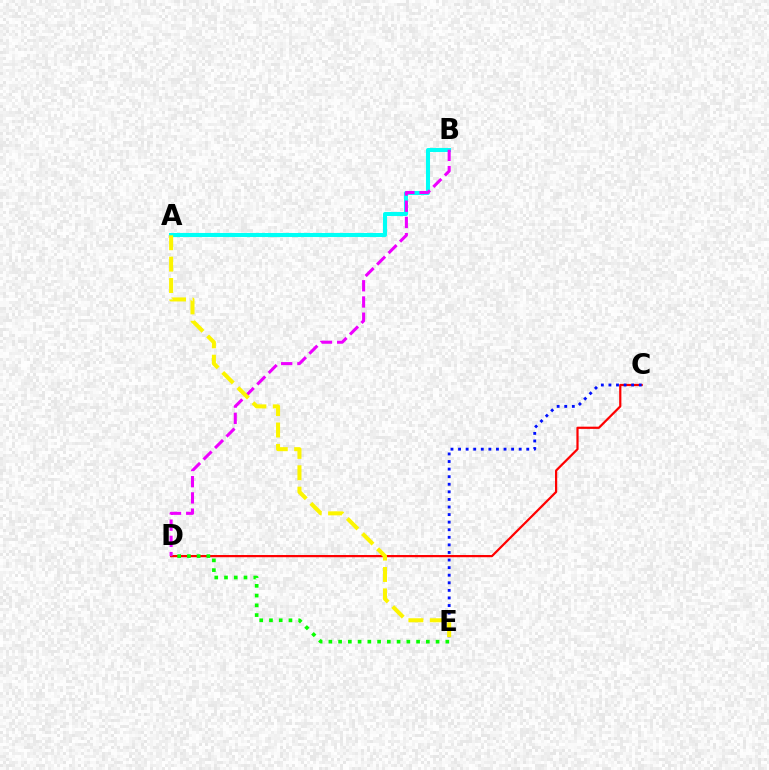{('A', 'B'): [{'color': '#00fff6', 'line_style': 'solid', 'thickness': 2.92}], ('C', 'D'): [{'color': '#ff0000', 'line_style': 'solid', 'thickness': 1.59}], ('C', 'E'): [{'color': '#0010ff', 'line_style': 'dotted', 'thickness': 2.06}], ('B', 'D'): [{'color': '#ee00ff', 'line_style': 'dashed', 'thickness': 2.2}], ('D', 'E'): [{'color': '#08ff00', 'line_style': 'dotted', 'thickness': 2.65}], ('A', 'E'): [{'color': '#fcf500', 'line_style': 'dashed', 'thickness': 2.91}]}